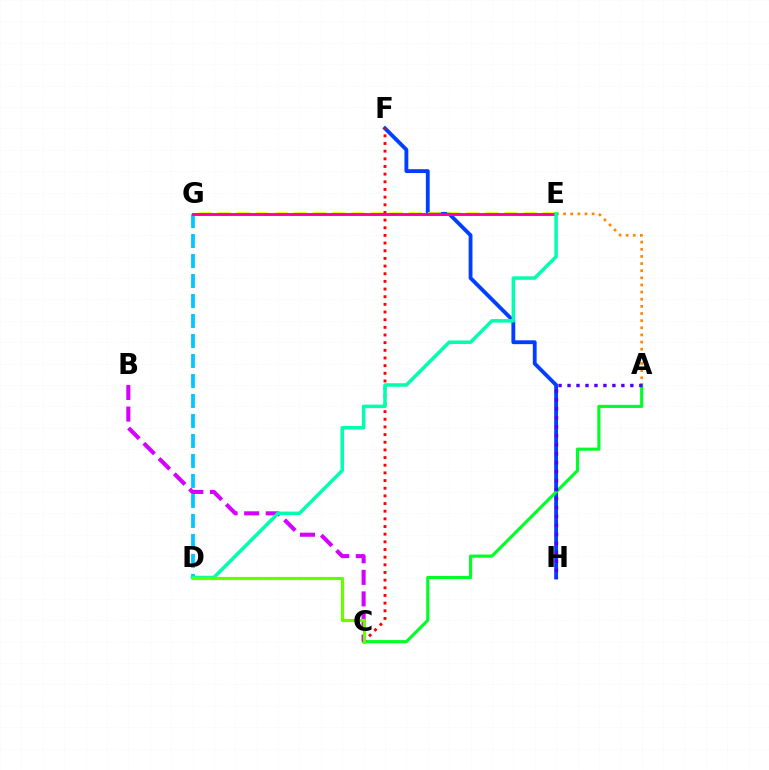{('D', 'G'): [{'color': '#00c7ff', 'line_style': 'dashed', 'thickness': 2.72}], ('F', 'H'): [{'color': '#003fff', 'line_style': 'solid', 'thickness': 2.76}], ('E', 'G'): [{'color': '#eeff00', 'line_style': 'dashed', 'thickness': 2.6}, {'color': '#ff00a0', 'line_style': 'solid', 'thickness': 2.09}], ('A', 'E'): [{'color': '#ff8800', 'line_style': 'dotted', 'thickness': 1.94}], ('A', 'C'): [{'color': '#00ff27', 'line_style': 'solid', 'thickness': 2.25}], ('A', 'H'): [{'color': '#4f00ff', 'line_style': 'dotted', 'thickness': 2.44}], ('C', 'F'): [{'color': '#ff0000', 'line_style': 'dotted', 'thickness': 2.08}], ('B', 'C'): [{'color': '#d600ff', 'line_style': 'dashed', 'thickness': 2.93}], ('D', 'E'): [{'color': '#00ffaf', 'line_style': 'solid', 'thickness': 2.53}], ('C', 'D'): [{'color': '#66ff00', 'line_style': 'solid', 'thickness': 2.29}]}